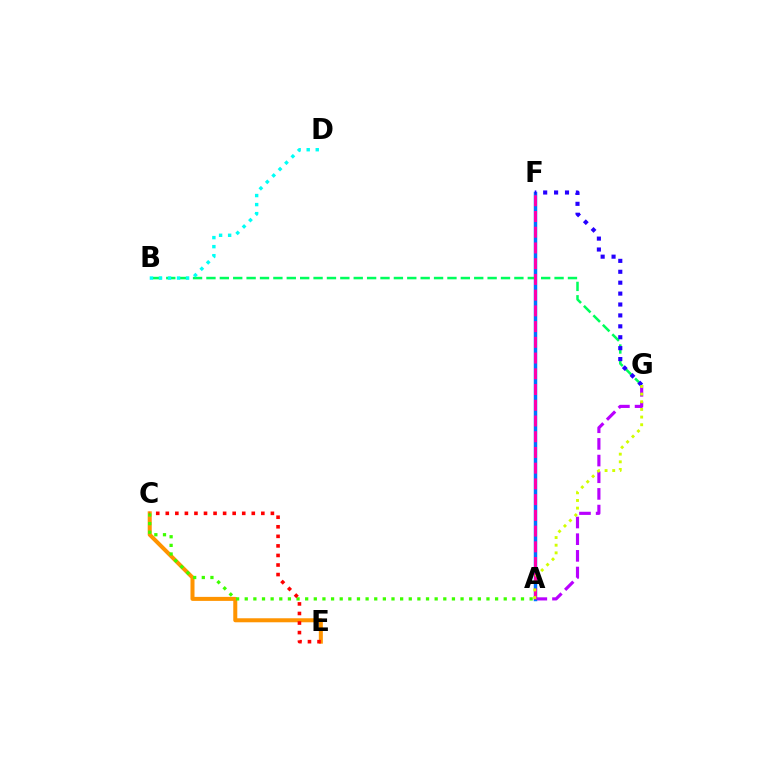{('C', 'E'): [{'color': '#ff9400', 'line_style': 'solid', 'thickness': 2.89}, {'color': '#ff0000', 'line_style': 'dotted', 'thickness': 2.6}], ('A', 'G'): [{'color': '#b900ff', 'line_style': 'dashed', 'thickness': 2.26}, {'color': '#d1ff00', 'line_style': 'dotted', 'thickness': 2.08}], ('A', 'C'): [{'color': '#3dff00', 'line_style': 'dotted', 'thickness': 2.35}], ('A', 'F'): [{'color': '#0074ff', 'line_style': 'solid', 'thickness': 2.49}, {'color': '#ff00ac', 'line_style': 'dashed', 'thickness': 2.14}], ('B', 'G'): [{'color': '#00ff5c', 'line_style': 'dashed', 'thickness': 1.82}], ('B', 'D'): [{'color': '#00fff6', 'line_style': 'dotted', 'thickness': 2.46}], ('F', 'G'): [{'color': '#2500ff', 'line_style': 'dotted', 'thickness': 2.96}]}